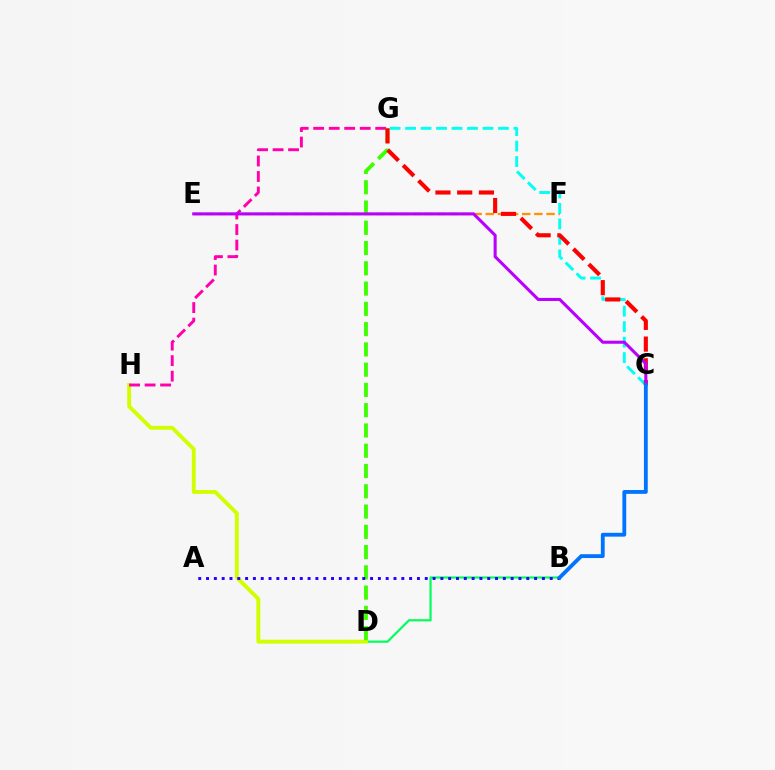{('B', 'D'): [{'color': '#00ff5c', 'line_style': 'solid', 'thickness': 1.58}], ('E', 'F'): [{'color': '#ff9400', 'line_style': 'dashed', 'thickness': 1.65}], ('D', 'H'): [{'color': '#d1ff00', 'line_style': 'solid', 'thickness': 2.79}], ('G', 'H'): [{'color': '#ff00ac', 'line_style': 'dashed', 'thickness': 2.11}], ('D', 'G'): [{'color': '#3dff00', 'line_style': 'dashed', 'thickness': 2.75}], ('C', 'G'): [{'color': '#00fff6', 'line_style': 'dashed', 'thickness': 2.1}, {'color': '#ff0000', 'line_style': 'dashed', 'thickness': 2.95}], ('A', 'B'): [{'color': '#2500ff', 'line_style': 'dotted', 'thickness': 2.12}], ('C', 'E'): [{'color': '#b900ff', 'line_style': 'solid', 'thickness': 2.21}], ('B', 'C'): [{'color': '#0074ff', 'line_style': 'solid', 'thickness': 2.75}]}